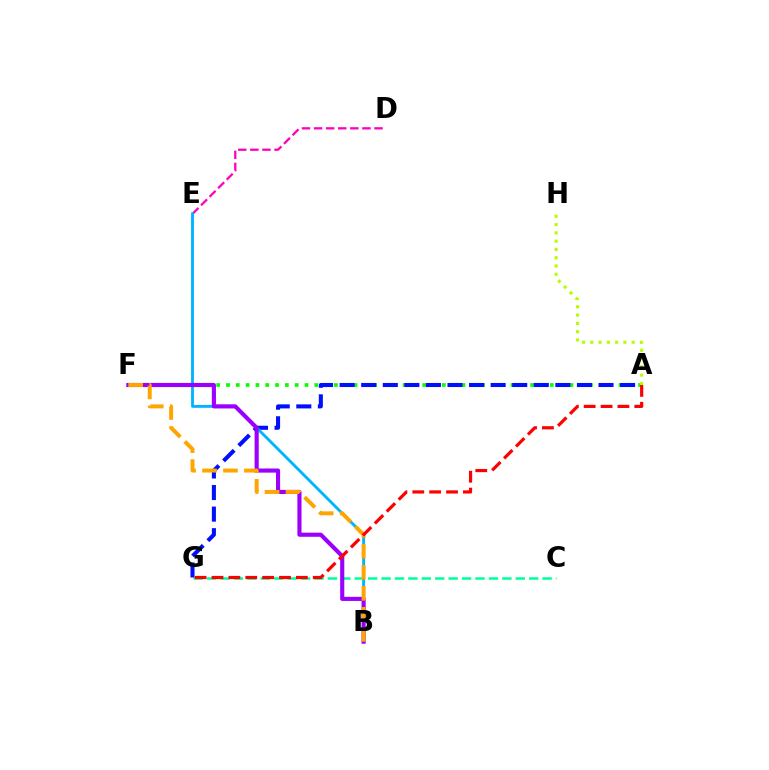{('A', 'F'): [{'color': '#08ff00', 'line_style': 'dotted', 'thickness': 2.67}], ('D', 'E'): [{'color': '#ff00bd', 'line_style': 'dashed', 'thickness': 1.64}], ('C', 'G'): [{'color': '#00ff9d', 'line_style': 'dashed', 'thickness': 1.82}], ('A', 'G'): [{'color': '#0010ff', 'line_style': 'dashed', 'thickness': 2.93}, {'color': '#ff0000', 'line_style': 'dashed', 'thickness': 2.29}], ('A', 'H'): [{'color': '#b3ff00', 'line_style': 'dotted', 'thickness': 2.25}], ('B', 'E'): [{'color': '#00b5ff', 'line_style': 'solid', 'thickness': 2.07}], ('B', 'F'): [{'color': '#9b00ff', 'line_style': 'solid', 'thickness': 2.97}, {'color': '#ffa500', 'line_style': 'dashed', 'thickness': 2.85}]}